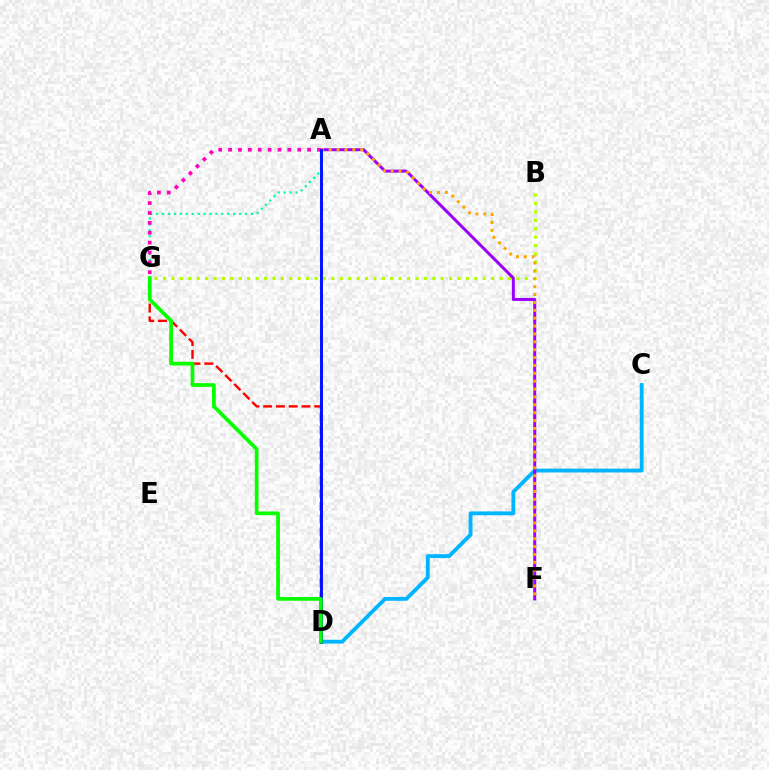{('B', 'G'): [{'color': '#b3ff00', 'line_style': 'dotted', 'thickness': 2.29}], ('C', 'D'): [{'color': '#00b5ff', 'line_style': 'solid', 'thickness': 2.76}], ('A', 'G'): [{'color': '#00ff9d', 'line_style': 'dotted', 'thickness': 1.61}, {'color': '#ff00bd', 'line_style': 'dotted', 'thickness': 2.68}], ('A', 'F'): [{'color': '#9b00ff', 'line_style': 'solid', 'thickness': 2.15}, {'color': '#ffa500', 'line_style': 'dotted', 'thickness': 2.14}], ('D', 'G'): [{'color': '#ff0000', 'line_style': 'dashed', 'thickness': 1.73}, {'color': '#08ff00', 'line_style': 'solid', 'thickness': 2.69}], ('A', 'D'): [{'color': '#0010ff', 'line_style': 'solid', 'thickness': 2.11}]}